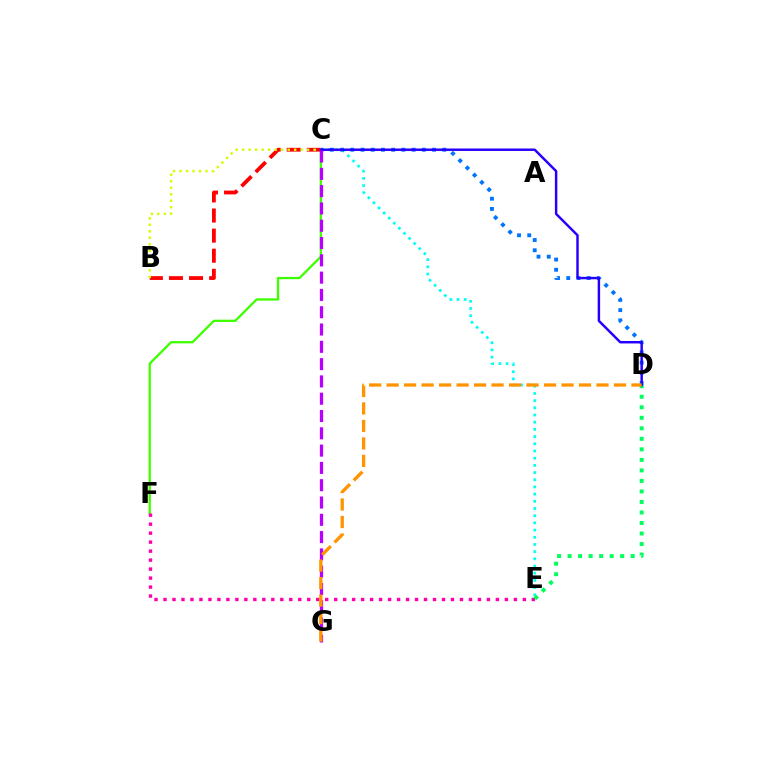{('C', 'F'): [{'color': '#3dff00', 'line_style': 'solid', 'thickness': 1.64}], ('C', 'E'): [{'color': '#00fff6', 'line_style': 'dotted', 'thickness': 1.95}], ('E', 'F'): [{'color': '#ff00ac', 'line_style': 'dotted', 'thickness': 2.44}], ('B', 'C'): [{'color': '#ff0000', 'line_style': 'dashed', 'thickness': 2.73}, {'color': '#d1ff00', 'line_style': 'dotted', 'thickness': 1.77}], ('D', 'E'): [{'color': '#00ff5c', 'line_style': 'dotted', 'thickness': 2.86}], ('C', 'D'): [{'color': '#0074ff', 'line_style': 'dotted', 'thickness': 2.78}, {'color': '#2500ff', 'line_style': 'solid', 'thickness': 1.77}], ('C', 'G'): [{'color': '#b900ff', 'line_style': 'dashed', 'thickness': 2.35}], ('D', 'G'): [{'color': '#ff9400', 'line_style': 'dashed', 'thickness': 2.38}]}